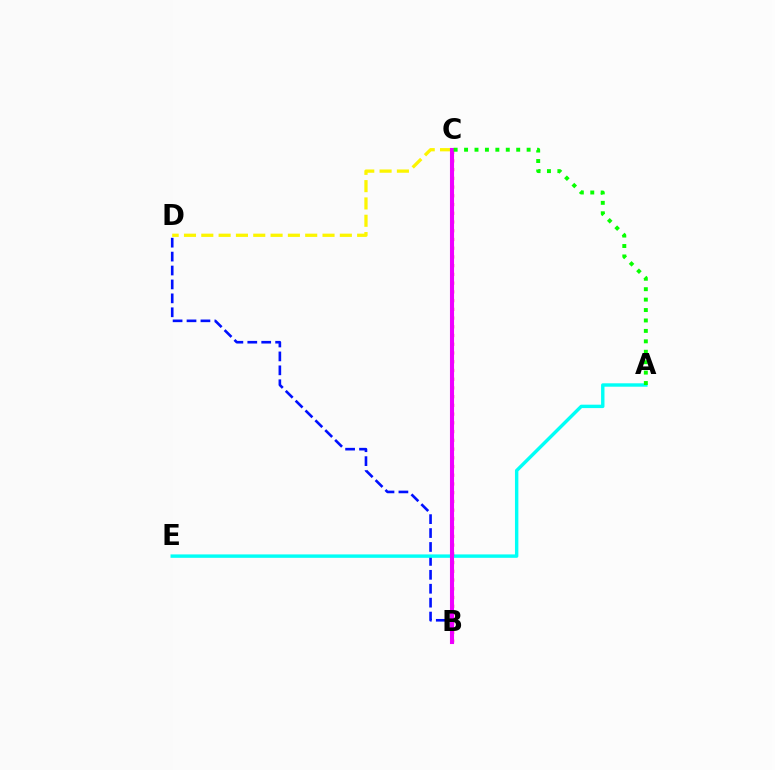{('B', 'D'): [{'color': '#0010ff', 'line_style': 'dashed', 'thickness': 1.89}], ('A', 'E'): [{'color': '#00fff6', 'line_style': 'solid', 'thickness': 2.45}], ('B', 'C'): [{'color': '#ff0000', 'line_style': 'dotted', 'thickness': 2.37}, {'color': '#ee00ff', 'line_style': 'solid', 'thickness': 2.94}], ('C', 'D'): [{'color': '#fcf500', 'line_style': 'dashed', 'thickness': 2.35}], ('A', 'C'): [{'color': '#08ff00', 'line_style': 'dotted', 'thickness': 2.83}]}